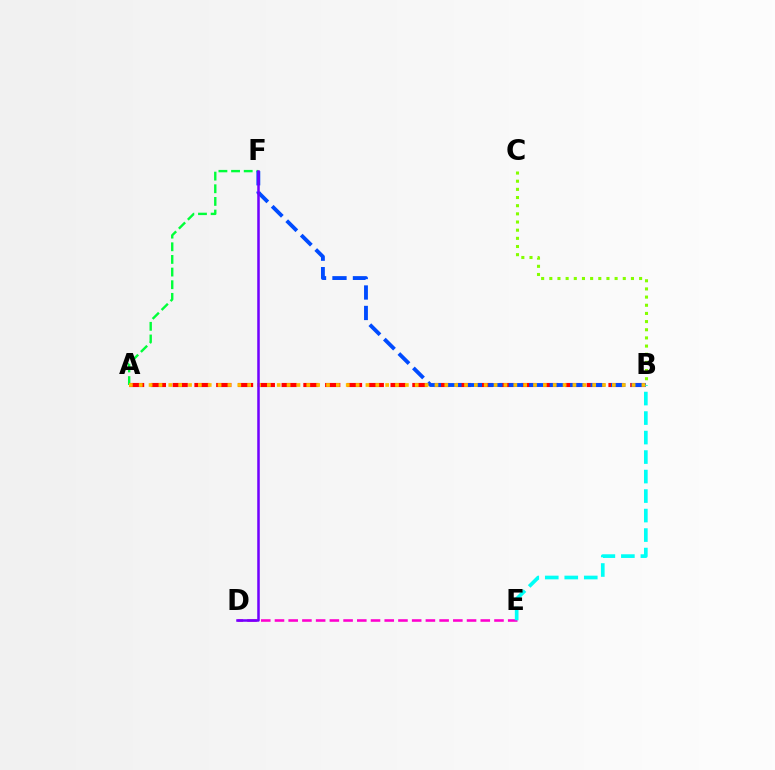{('D', 'E'): [{'color': '#ff00cf', 'line_style': 'dashed', 'thickness': 1.86}], ('A', 'B'): [{'color': '#ff0000', 'line_style': 'dashed', 'thickness': 2.96}, {'color': '#ffbd00', 'line_style': 'dotted', 'thickness': 2.68}], ('A', 'F'): [{'color': '#00ff39', 'line_style': 'dashed', 'thickness': 1.72}], ('B', 'F'): [{'color': '#004bff', 'line_style': 'dashed', 'thickness': 2.78}], ('B', 'E'): [{'color': '#00fff6', 'line_style': 'dashed', 'thickness': 2.65}], ('B', 'C'): [{'color': '#84ff00', 'line_style': 'dotted', 'thickness': 2.22}], ('D', 'F'): [{'color': '#7200ff', 'line_style': 'solid', 'thickness': 1.82}]}